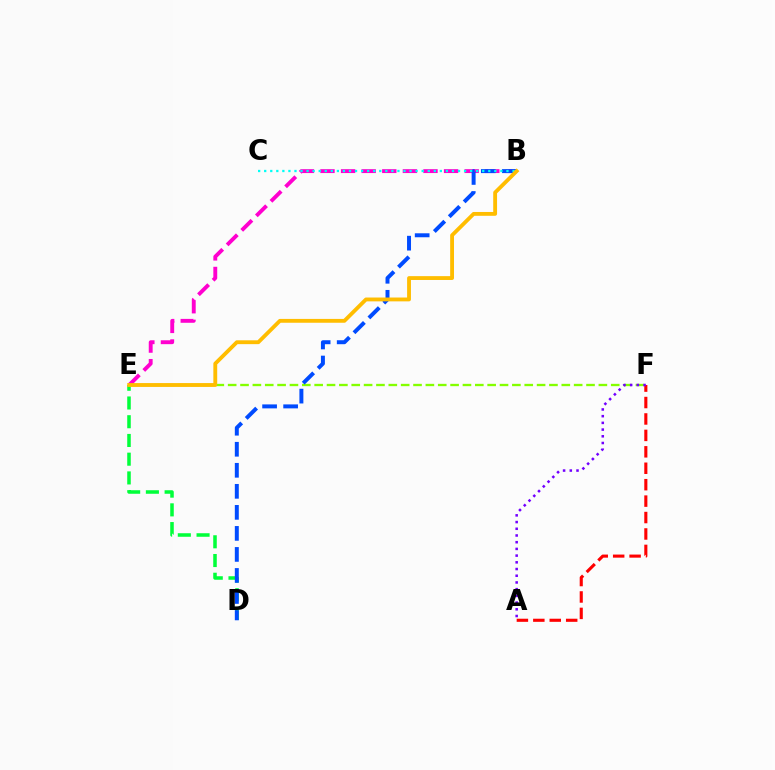{('D', 'E'): [{'color': '#00ff39', 'line_style': 'dashed', 'thickness': 2.54}], ('E', 'F'): [{'color': '#84ff00', 'line_style': 'dashed', 'thickness': 1.68}], ('A', 'F'): [{'color': '#ff0000', 'line_style': 'dashed', 'thickness': 2.23}, {'color': '#7200ff', 'line_style': 'dotted', 'thickness': 1.82}], ('B', 'E'): [{'color': '#ff00cf', 'line_style': 'dashed', 'thickness': 2.8}, {'color': '#ffbd00', 'line_style': 'solid', 'thickness': 2.77}], ('B', 'D'): [{'color': '#004bff', 'line_style': 'dashed', 'thickness': 2.86}], ('B', 'C'): [{'color': '#00fff6', 'line_style': 'dotted', 'thickness': 1.65}]}